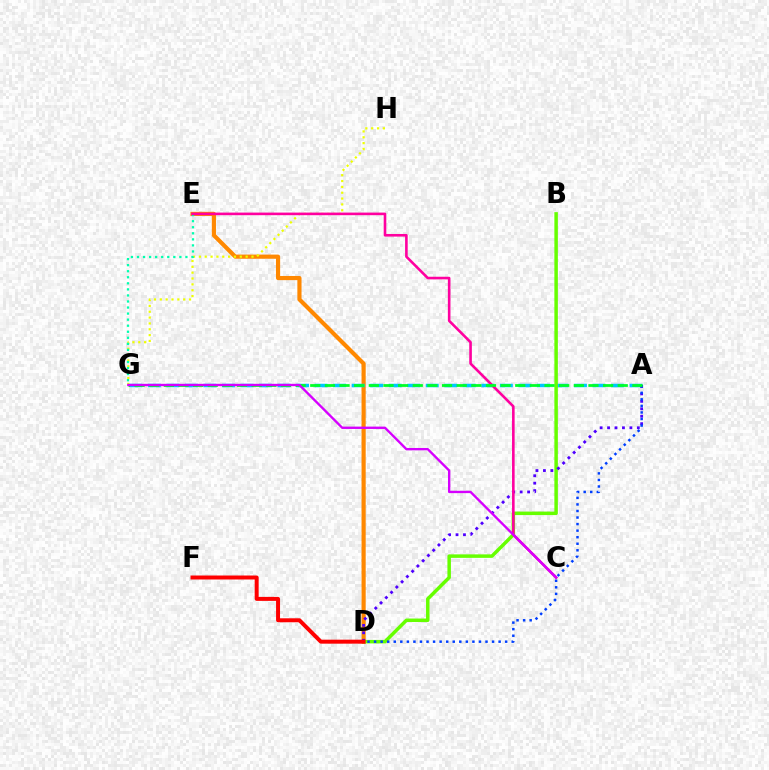{('D', 'E'): [{'color': '#ff8800', 'line_style': 'solid', 'thickness': 3.0}], ('G', 'H'): [{'color': '#eeff00', 'line_style': 'dotted', 'thickness': 1.59}], ('A', 'G'): [{'color': '#00c7ff', 'line_style': 'dashed', 'thickness': 2.52}, {'color': '#00ff27', 'line_style': 'dashed', 'thickness': 1.99}], ('B', 'D'): [{'color': '#66ff00', 'line_style': 'solid', 'thickness': 2.51}], ('A', 'D'): [{'color': '#4f00ff', 'line_style': 'dotted', 'thickness': 2.02}, {'color': '#003fff', 'line_style': 'dotted', 'thickness': 1.78}], ('E', 'G'): [{'color': '#00ffaf', 'line_style': 'dotted', 'thickness': 1.64}], ('C', 'E'): [{'color': '#ff00a0', 'line_style': 'solid', 'thickness': 1.88}], ('D', 'F'): [{'color': '#ff0000', 'line_style': 'solid', 'thickness': 2.86}], ('C', 'G'): [{'color': '#d600ff', 'line_style': 'solid', 'thickness': 1.7}]}